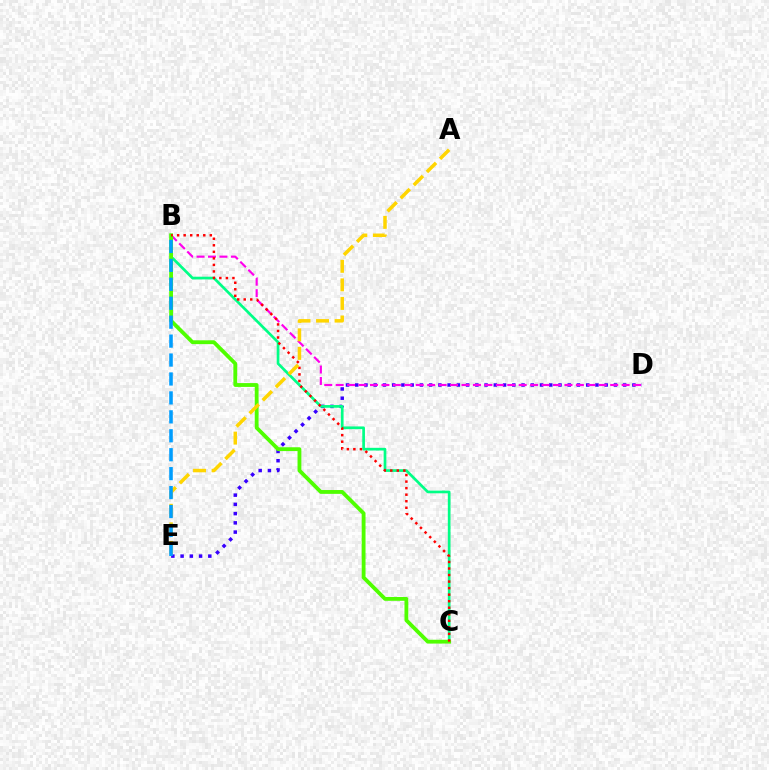{('D', 'E'): [{'color': '#3700ff', 'line_style': 'dotted', 'thickness': 2.51}], ('B', 'C'): [{'color': '#00ff86', 'line_style': 'solid', 'thickness': 1.94}, {'color': '#4fff00', 'line_style': 'solid', 'thickness': 2.75}, {'color': '#ff0000', 'line_style': 'dotted', 'thickness': 1.78}], ('B', 'D'): [{'color': '#ff00ed', 'line_style': 'dashed', 'thickness': 1.55}], ('A', 'E'): [{'color': '#ffd500', 'line_style': 'dashed', 'thickness': 2.52}], ('B', 'E'): [{'color': '#009eff', 'line_style': 'dashed', 'thickness': 2.57}]}